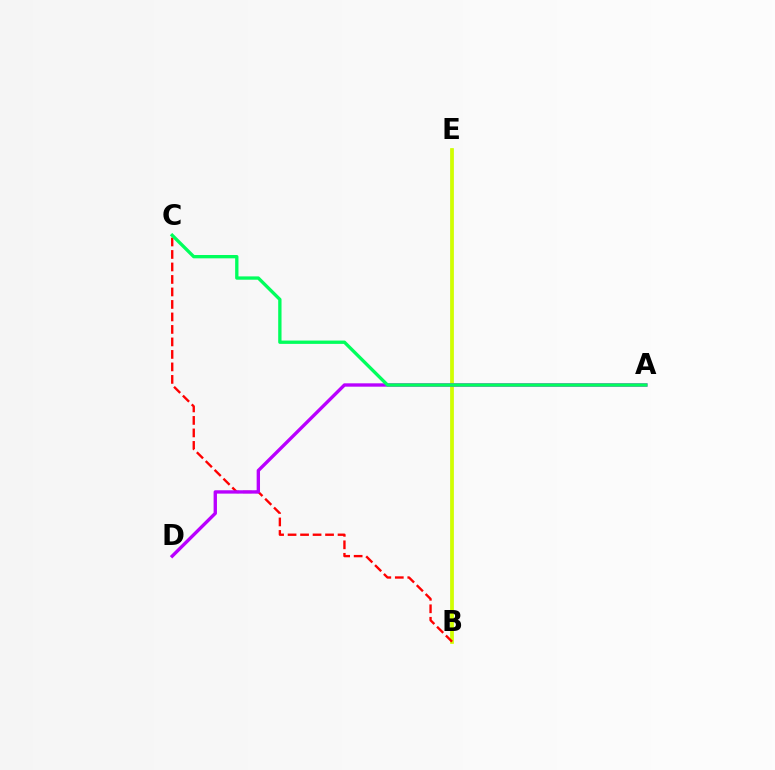{('B', 'E'): [{'color': '#0074ff', 'line_style': 'solid', 'thickness': 1.61}, {'color': '#d1ff00', 'line_style': 'solid', 'thickness': 2.67}], ('B', 'C'): [{'color': '#ff0000', 'line_style': 'dashed', 'thickness': 1.7}], ('A', 'D'): [{'color': '#b900ff', 'line_style': 'solid', 'thickness': 2.42}], ('A', 'C'): [{'color': '#00ff5c', 'line_style': 'solid', 'thickness': 2.39}]}